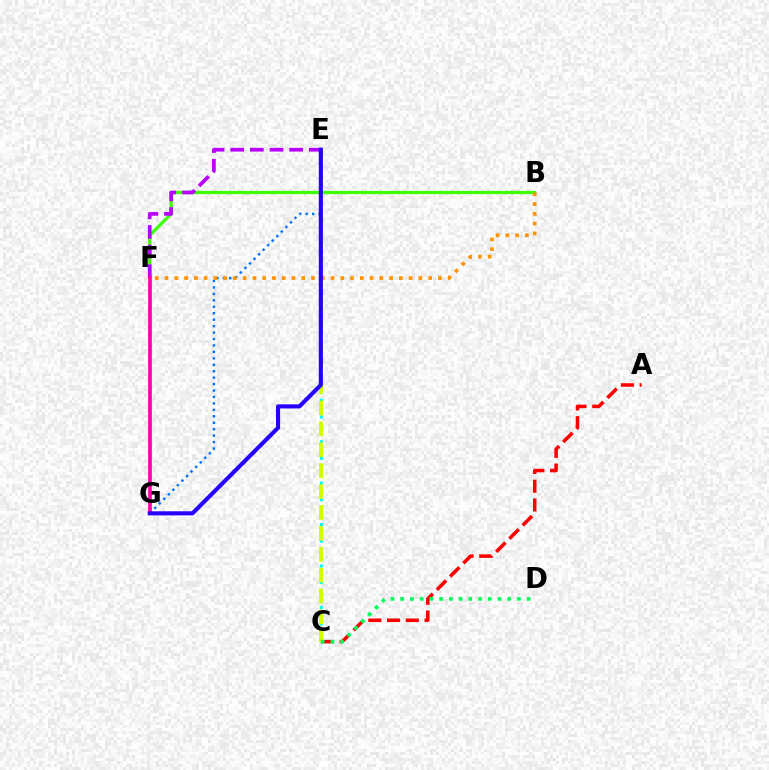{('C', 'E'): [{'color': '#00fff6', 'line_style': 'dotted', 'thickness': 2.25}, {'color': '#d1ff00', 'line_style': 'dashed', 'thickness': 2.84}], ('A', 'C'): [{'color': '#ff0000', 'line_style': 'dashed', 'thickness': 2.55}], ('B', 'F'): [{'color': '#3dff00', 'line_style': 'solid', 'thickness': 2.33}, {'color': '#ff9400', 'line_style': 'dotted', 'thickness': 2.65}], ('E', 'G'): [{'color': '#0074ff', 'line_style': 'dotted', 'thickness': 1.75}, {'color': '#2500ff', 'line_style': 'solid', 'thickness': 2.95}], ('E', 'F'): [{'color': '#b900ff', 'line_style': 'dashed', 'thickness': 2.67}], ('F', 'G'): [{'color': '#ff00ac', 'line_style': 'solid', 'thickness': 2.62}], ('C', 'D'): [{'color': '#00ff5c', 'line_style': 'dotted', 'thickness': 2.64}]}